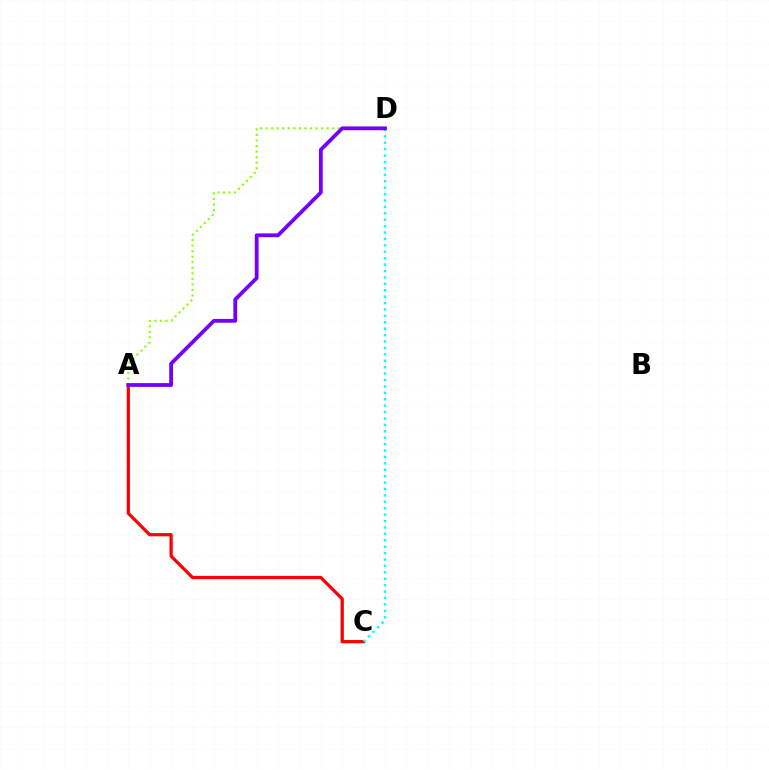{('A', 'C'): [{'color': '#ff0000', 'line_style': 'solid', 'thickness': 2.33}], ('A', 'D'): [{'color': '#84ff00', 'line_style': 'dotted', 'thickness': 1.51}, {'color': '#7200ff', 'line_style': 'solid', 'thickness': 2.72}], ('C', 'D'): [{'color': '#00fff6', 'line_style': 'dotted', 'thickness': 1.74}]}